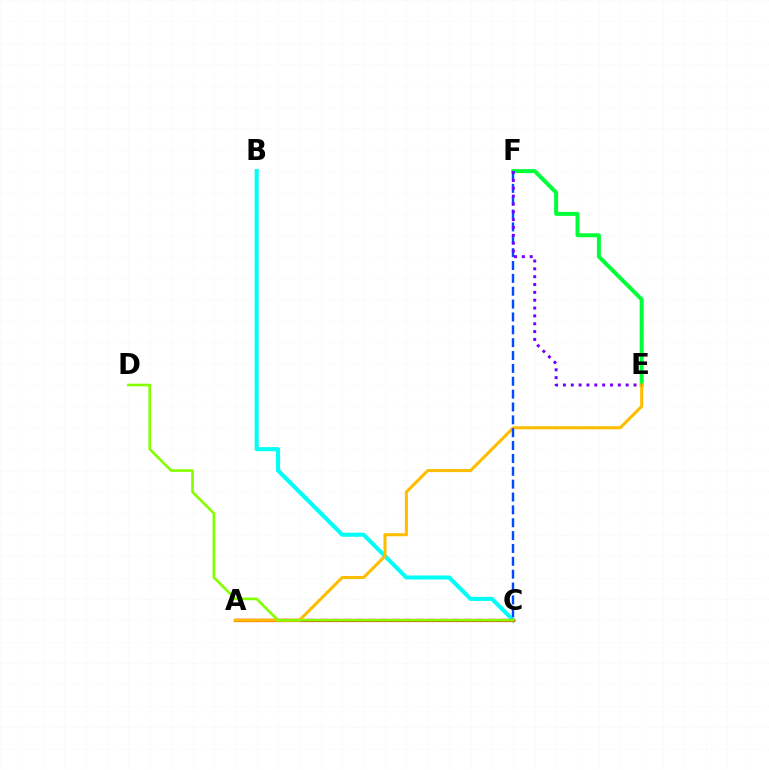{('B', 'C'): [{'color': '#00fff6', 'line_style': 'solid', 'thickness': 2.93}], ('E', 'F'): [{'color': '#00ff39', 'line_style': 'solid', 'thickness': 2.86}, {'color': '#7200ff', 'line_style': 'dotted', 'thickness': 2.13}], ('A', 'C'): [{'color': '#ff0000', 'line_style': 'solid', 'thickness': 2.31}, {'color': '#ff00cf', 'line_style': 'dashed', 'thickness': 1.63}], ('A', 'E'): [{'color': '#ffbd00', 'line_style': 'solid', 'thickness': 2.21}], ('C', 'D'): [{'color': '#84ff00', 'line_style': 'solid', 'thickness': 1.91}], ('C', 'F'): [{'color': '#004bff', 'line_style': 'dashed', 'thickness': 1.75}]}